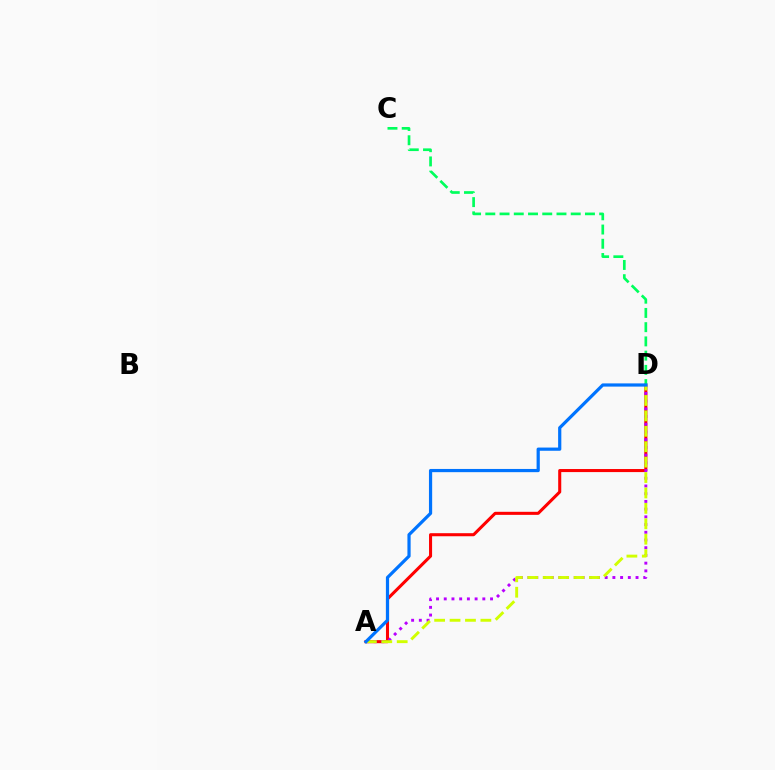{('A', 'D'): [{'color': '#ff0000', 'line_style': 'solid', 'thickness': 2.2}, {'color': '#b900ff', 'line_style': 'dotted', 'thickness': 2.1}, {'color': '#d1ff00', 'line_style': 'dashed', 'thickness': 2.09}, {'color': '#0074ff', 'line_style': 'solid', 'thickness': 2.31}], ('C', 'D'): [{'color': '#00ff5c', 'line_style': 'dashed', 'thickness': 1.93}]}